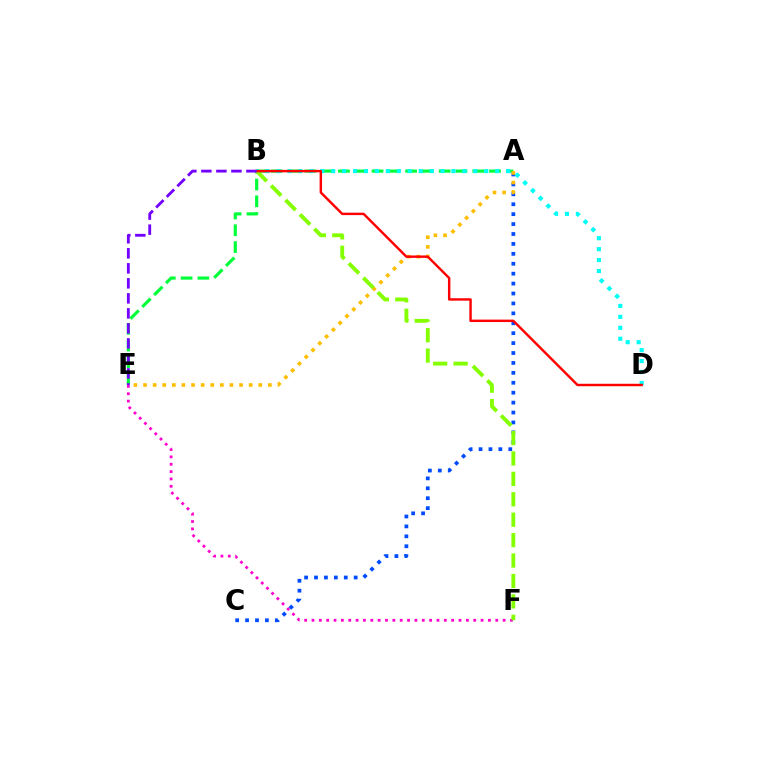{('E', 'F'): [{'color': '#ff00cf', 'line_style': 'dotted', 'thickness': 2.0}], ('A', 'E'): [{'color': '#00ff39', 'line_style': 'dashed', 'thickness': 2.28}, {'color': '#ffbd00', 'line_style': 'dotted', 'thickness': 2.61}], ('A', 'C'): [{'color': '#004bff', 'line_style': 'dotted', 'thickness': 2.69}], ('B', 'D'): [{'color': '#00fff6', 'line_style': 'dotted', 'thickness': 2.97}, {'color': '#ff0000', 'line_style': 'solid', 'thickness': 1.75}], ('B', 'F'): [{'color': '#84ff00', 'line_style': 'dashed', 'thickness': 2.77}], ('B', 'E'): [{'color': '#7200ff', 'line_style': 'dashed', 'thickness': 2.04}]}